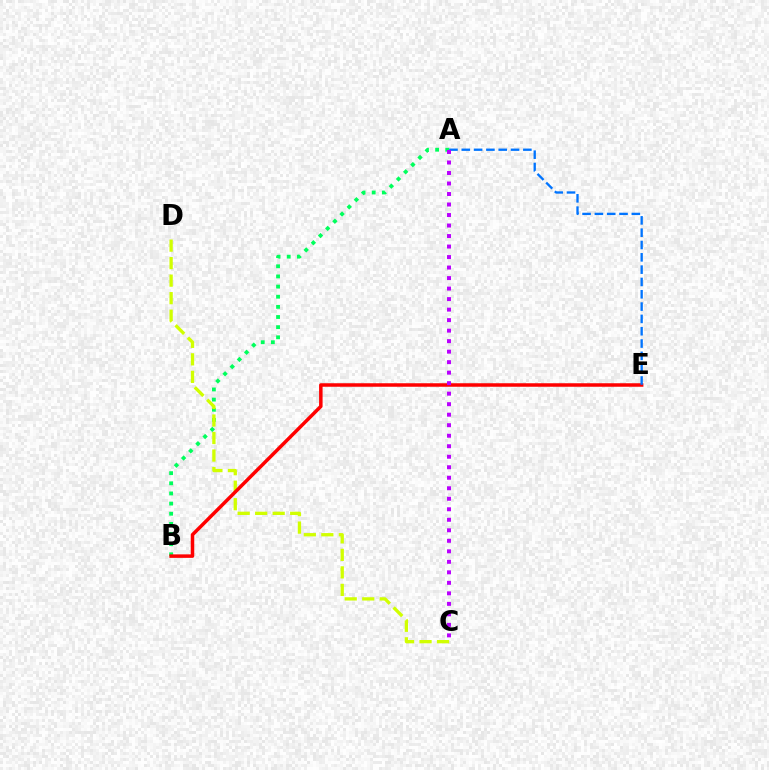{('A', 'B'): [{'color': '#00ff5c', 'line_style': 'dotted', 'thickness': 2.76}], ('C', 'D'): [{'color': '#d1ff00', 'line_style': 'dashed', 'thickness': 2.38}], ('B', 'E'): [{'color': '#ff0000', 'line_style': 'solid', 'thickness': 2.52}], ('A', 'E'): [{'color': '#0074ff', 'line_style': 'dashed', 'thickness': 1.67}], ('A', 'C'): [{'color': '#b900ff', 'line_style': 'dotted', 'thickness': 2.86}]}